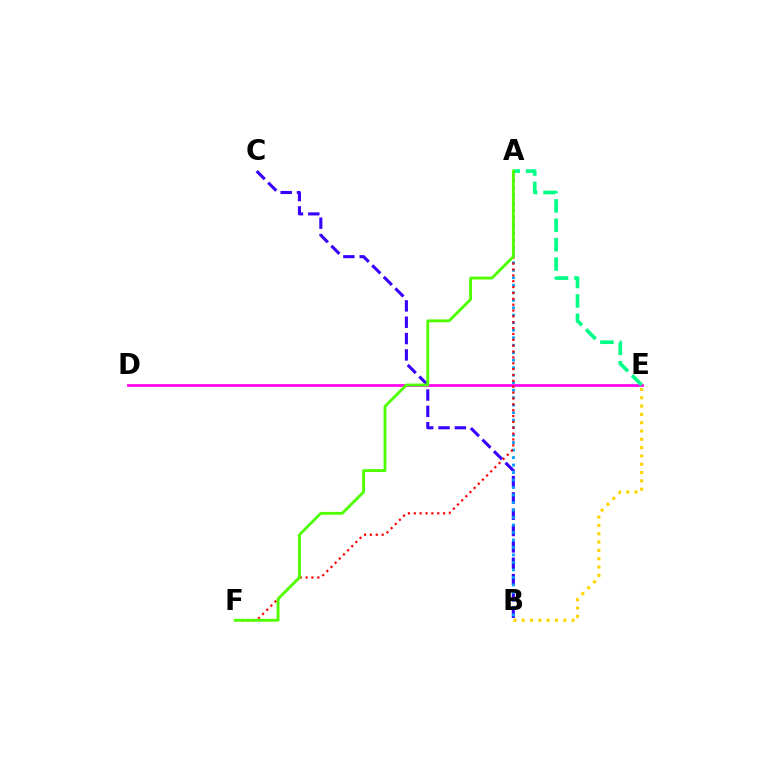{('B', 'C'): [{'color': '#3700ff', 'line_style': 'dashed', 'thickness': 2.22}], ('A', 'B'): [{'color': '#009eff', 'line_style': 'dotted', 'thickness': 2.04}], ('D', 'E'): [{'color': '#ff00ed', 'line_style': 'solid', 'thickness': 1.96}], ('A', 'E'): [{'color': '#00ff86', 'line_style': 'dashed', 'thickness': 2.64}], ('A', 'F'): [{'color': '#ff0000', 'line_style': 'dotted', 'thickness': 1.59}, {'color': '#4fff00', 'line_style': 'solid', 'thickness': 2.05}], ('B', 'E'): [{'color': '#ffd500', 'line_style': 'dotted', 'thickness': 2.26}]}